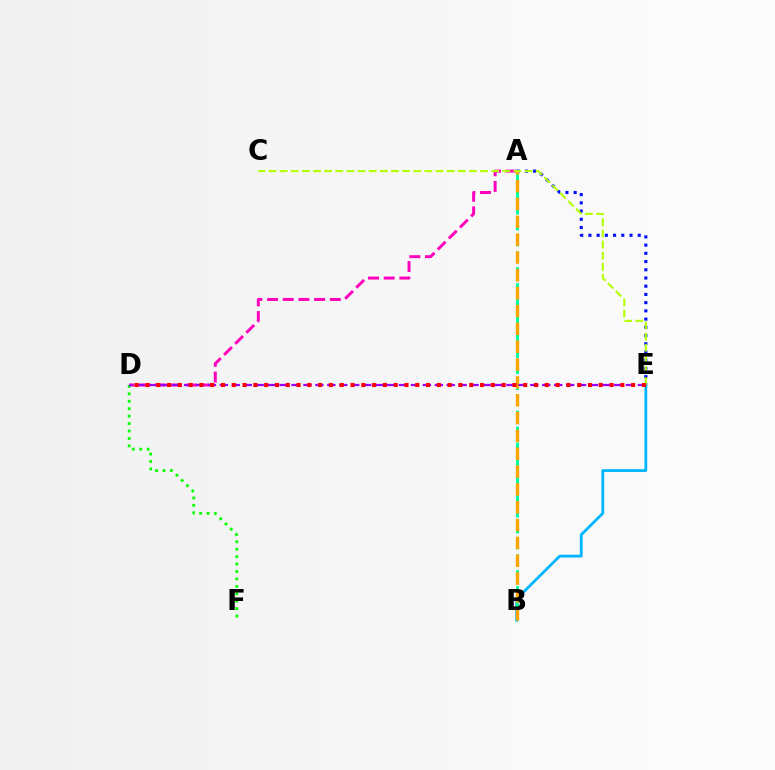{('B', 'E'): [{'color': '#00b5ff', 'line_style': 'solid', 'thickness': 2.01}], ('A', 'D'): [{'color': '#ff00bd', 'line_style': 'dashed', 'thickness': 2.13}], ('A', 'E'): [{'color': '#0010ff', 'line_style': 'dotted', 'thickness': 2.23}], ('A', 'B'): [{'color': '#00ff9d', 'line_style': 'dashed', 'thickness': 2.17}, {'color': '#ffa500', 'line_style': 'dashed', 'thickness': 2.42}], ('D', 'F'): [{'color': '#08ff00', 'line_style': 'dotted', 'thickness': 2.02}], ('C', 'E'): [{'color': '#b3ff00', 'line_style': 'dashed', 'thickness': 1.51}], ('D', 'E'): [{'color': '#9b00ff', 'line_style': 'dashed', 'thickness': 1.62}, {'color': '#ff0000', 'line_style': 'dotted', 'thickness': 2.93}]}